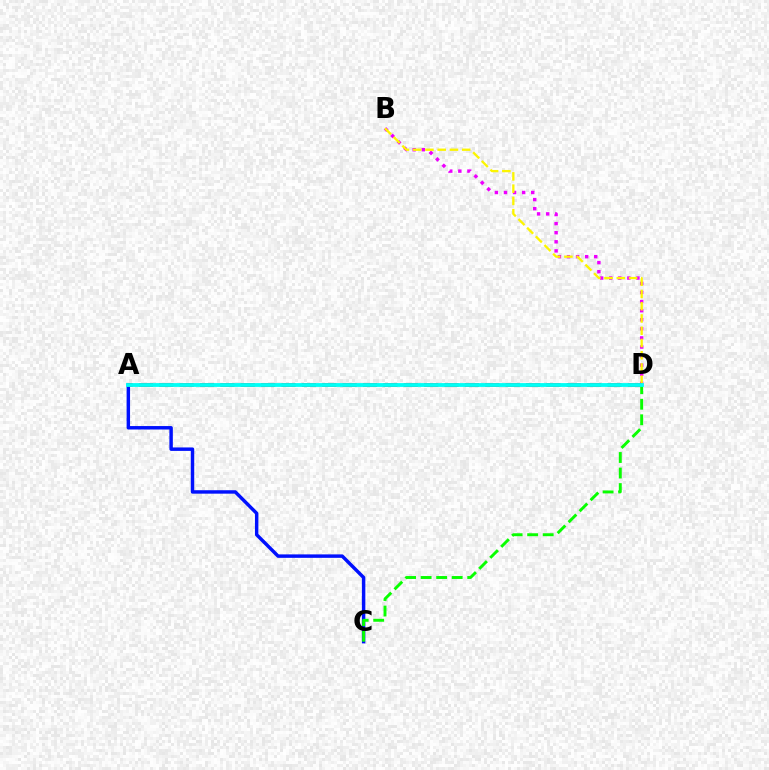{('B', 'D'): [{'color': '#ee00ff', 'line_style': 'dotted', 'thickness': 2.47}, {'color': '#fcf500', 'line_style': 'dashed', 'thickness': 1.66}], ('A', 'C'): [{'color': '#0010ff', 'line_style': 'solid', 'thickness': 2.48}], ('A', 'D'): [{'color': '#ff0000', 'line_style': 'dashed', 'thickness': 2.77}, {'color': '#00fff6', 'line_style': 'solid', 'thickness': 2.74}], ('C', 'D'): [{'color': '#08ff00', 'line_style': 'dashed', 'thickness': 2.11}]}